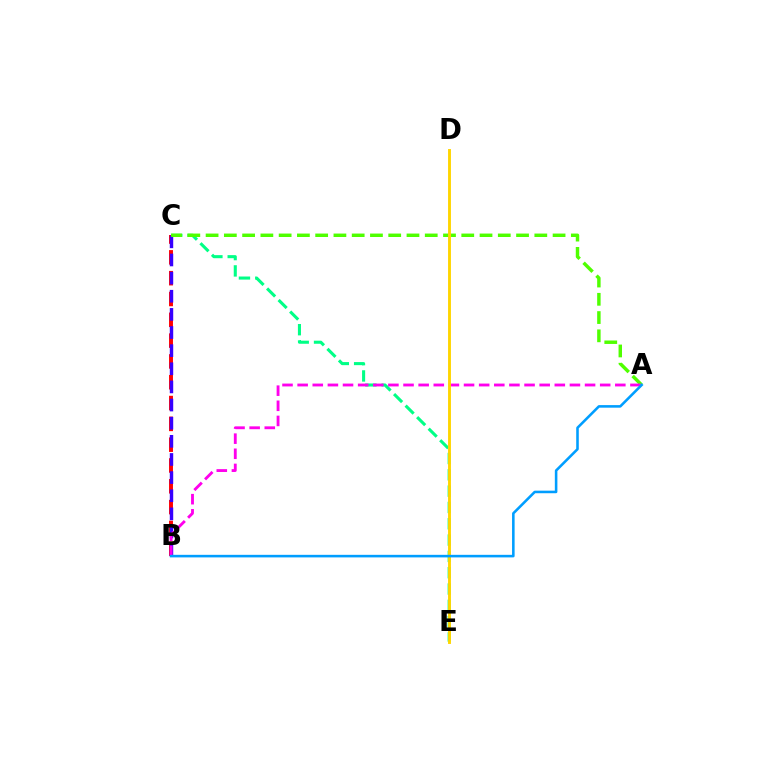{('C', 'E'): [{'color': '#00ff86', 'line_style': 'dashed', 'thickness': 2.22}], ('B', 'C'): [{'color': '#ff0000', 'line_style': 'dashed', 'thickness': 2.83}, {'color': '#3700ff', 'line_style': 'dashed', 'thickness': 2.46}], ('A', 'C'): [{'color': '#4fff00', 'line_style': 'dashed', 'thickness': 2.48}], ('A', 'B'): [{'color': '#ff00ed', 'line_style': 'dashed', 'thickness': 2.06}, {'color': '#009eff', 'line_style': 'solid', 'thickness': 1.85}], ('D', 'E'): [{'color': '#ffd500', 'line_style': 'solid', 'thickness': 2.09}]}